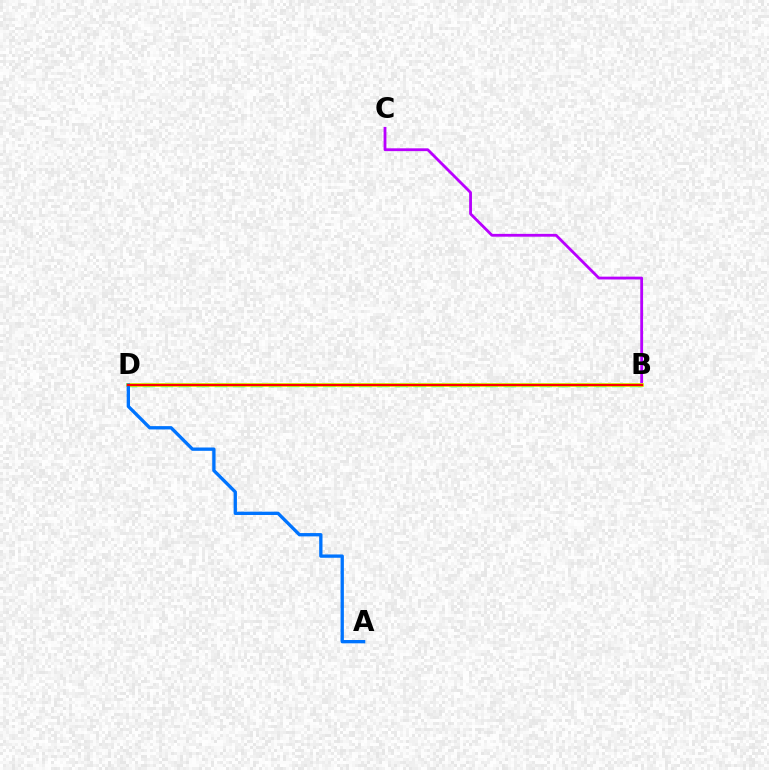{('B', 'D'): [{'color': '#00ff5c', 'line_style': 'dashed', 'thickness': 2.45}, {'color': '#d1ff00', 'line_style': 'solid', 'thickness': 2.69}, {'color': '#ff0000', 'line_style': 'solid', 'thickness': 1.62}], ('B', 'C'): [{'color': '#b900ff', 'line_style': 'solid', 'thickness': 2.02}], ('A', 'D'): [{'color': '#0074ff', 'line_style': 'solid', 'thickness': 2.39}]}